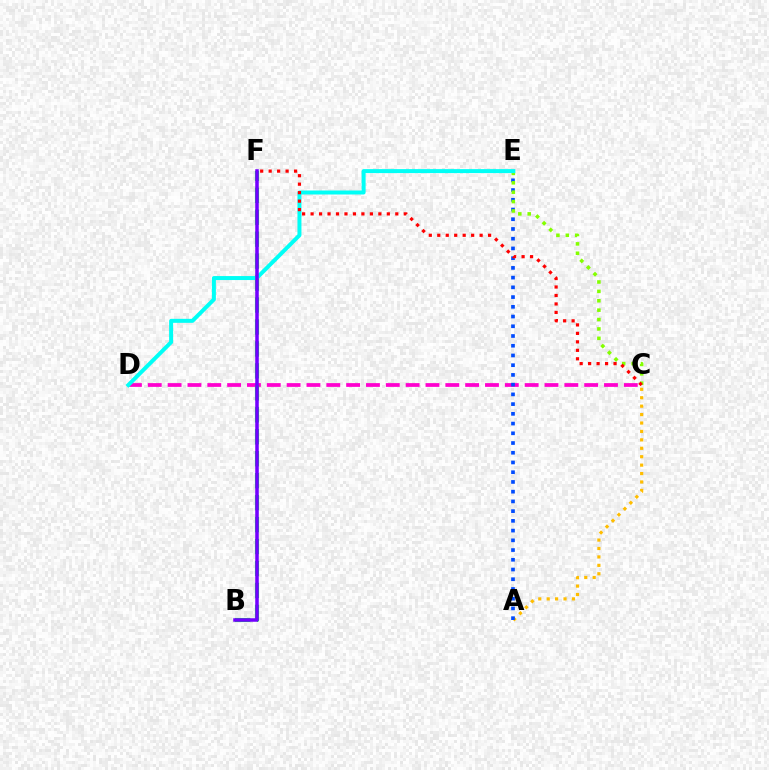{('C', 'D'): [{'color': '#ff00cf', 'line_style': 'dashed', 'thickness': 2.69}], ('B', 'F'): [{'color': '#00ff39', 'line_style': 'dashed', 'thickness': 2.98}, {'color': '#7200ff', 'line_style': 'solid', 'thickness': 2.54}], ('A', 'C'): [{'color': '#ffbd00', 'line_style': 'dotted', 'thickness': 2.29}], ('A', 'E'): [{'color': '#004bff', 'line_style': 'dotted', 'thickness': 2.64}], ('C', 'E'): [{'color': '#84ff00', 'line_style': 'dotted', 'thickness': 2.55}], ('D', 'E'): [{'color': '#00fff6', 'line_style': 'solid', 'thickness': 2.87}], ('C', 'F'): [{'color': '#ff0000', 'line_style': 'dotted', 'thickness': 2.3}]}